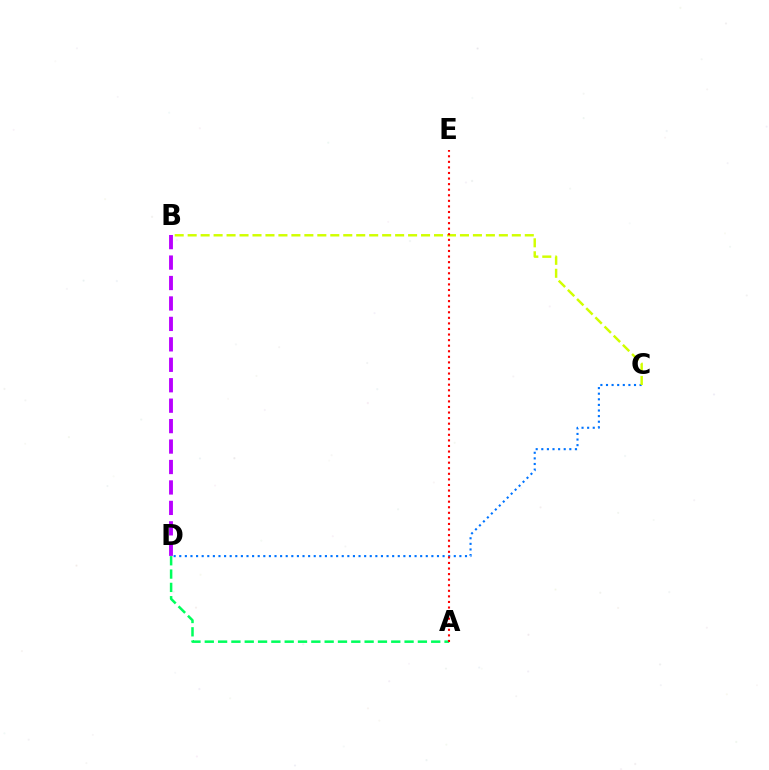{('C', 'D'): [{'color': '#0074ff', 'line_style': 'dotted', 'thickness': 1.52}], ('B', 'C'): [{'color': '#d1ff00', 'line_style': 'dashed', 'thickness': 1.76}], ('B', 'D'): [{'color': '#b900ff', 'line_style': 'dashed', 'thickness': 2.78}], ('A', 'D'): [{'color': '#00ff5c', 'line_style': 'dashed', 'thickness': 1.81}], ('A', 'E'): [{'color': '#ff0000', 'line_style': 'dotted', 'thickness': 1.51}]}